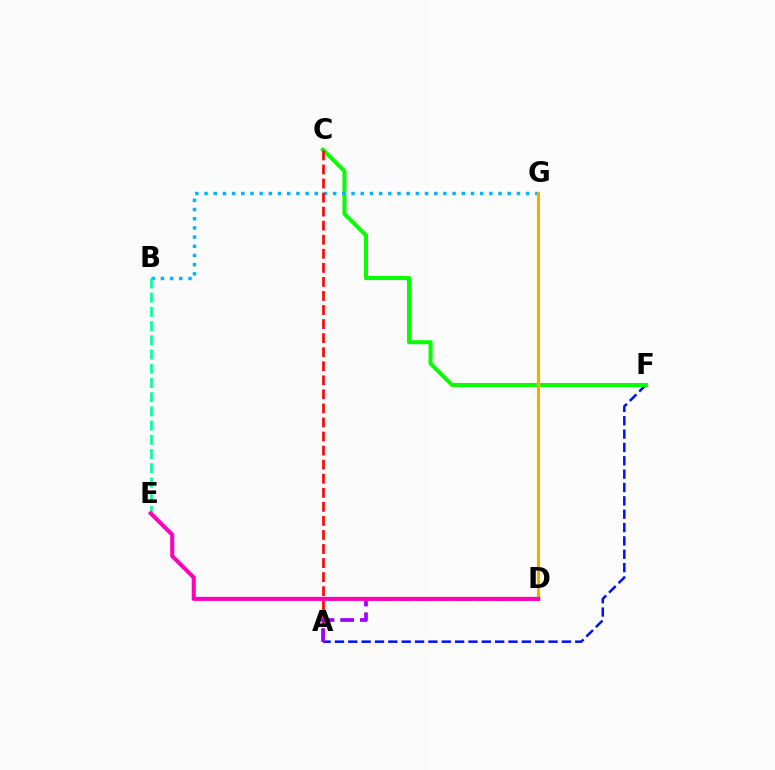{('A', 'F'): [{'color': '#0010ff', 'line_style': 'dashed', 'thickness': 1.81}], ('C', 'F'): [{'color': '#08ff00', 'line_style': 'solid', 'thickness': 2.91}], ('B', 'G'): [{'color': '#00b5ff', 'line_style': 'dotted', 'thickness': 2.5}], ('A', 'C'): [{'color': '#ff0000', 'line_style': 'dashed', 'thickness': 1.91}], ('D', 'G'): [{'color': '#b3ff00', 'line_style': 'solid', 'thickness': 2.29}, {'color': '#ffa500', 'line_style': 'solid', 'thickness': 2.11}], ('B', 'E'): [{'color': '#00ff9d', 'line_style': 'dashed', 'thickness': 1.93}], ('A', 'D'): [{'color': '#9b00ff', 'line_style': 'dashed', 'thickness': 2.67}], ('D', 'E'): [{'color': '#ff00bd', 'line_style': 'solid', 'thickness': 2.92}]}